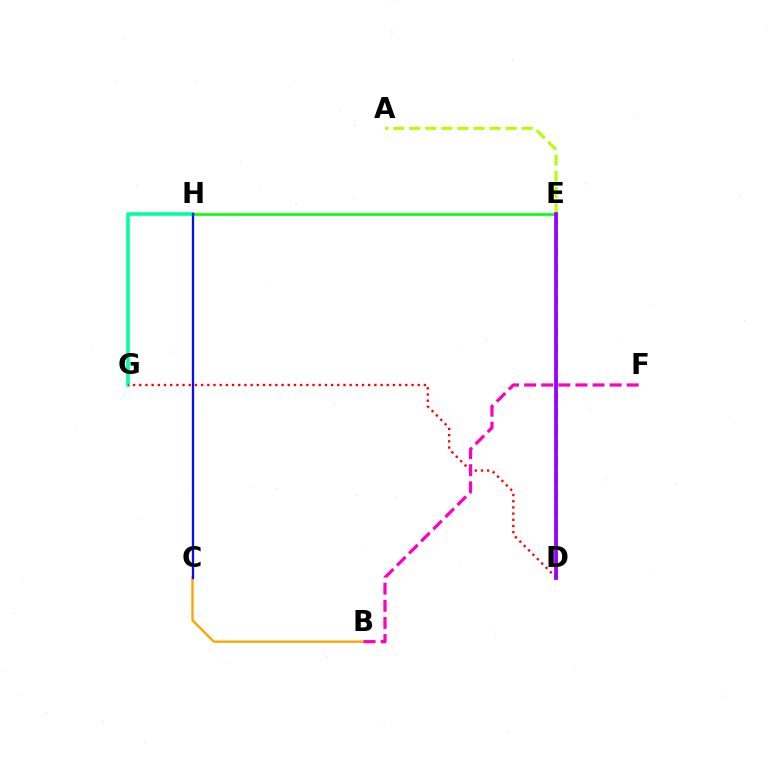{('B', 'C'): [{'color': '#ffa500', 'line_style': 'solid', 'thickness': 1.71}], ('G', 'H'): [{'color': '#00ff9d', 'line_style': 'solid', 'thickness': 2.56}], ('E', 'H'): [{'color': '#08ff00', 'line_style': 'solid', 'thickness': 1.9}], ('A', 'E'): [{'color': '#b3ff00', 'line_style': 'dashed', 'thickness': 2.18}], ('D', 'E'): [{'color': '#00b5ff', 'line_style': 'dashed', 'thickness': 2.19}, {'color': '#9b00ff', 'line_style': 'solid', 'thickness': 2.69}], ('D', 'G'): [{'color': '#ff0000', 'line_style': 'dotted', 'thickness': 1.68}], ('C', 'H'): [{'color': '#0010ff', 'line_style': 'solid', 'thickness': 1.65}], ('B', 'F'): [{'color': '#ff00bd', 'line_style': 'dashed', 'thickness': 2.32}]}